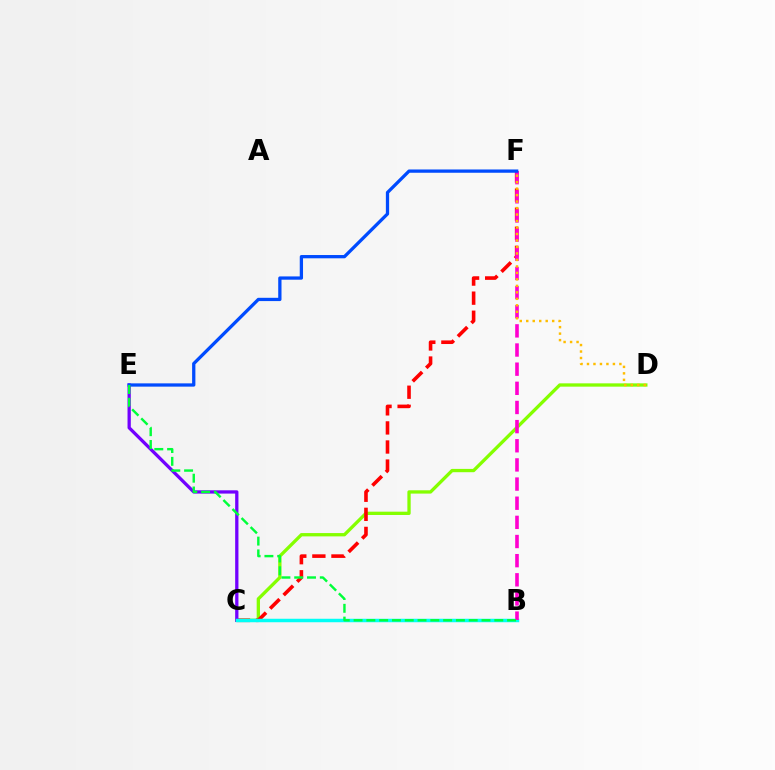{('C', 'D'): [{'color': '#84ff00', 'line_style': 'solid', 'thickness': 2.38}], ('C', 'F'): [{'color': '#ff0000', 'line_style': 'dashed', 'thickness': 2.59}], ('C', 'E'): [{'color': '#7200ff', 'line_style': 'solid', 'thickness': 2.36}], ('B', 'C'): [{'color': '#00fff6', 'line_style': 'solid', 'thickness': 2.5}], ('B', 'F'): [{'color': '#ff00cf', 'line_style': 'dashed', 'thickness': 2.6}], ('E', 'F'): [{'color': '#004bff', 'line_style': 'solid', 'thickness': 2.36}], ('B', 'E'): [{'color': '#00ff39', 'line_style': 'dashed', 'thickness': 1.74}], ('D', 'F'): [{'color': '#ffbd00', 'line_style': 'dotted', 'thickness': 1.76}]}